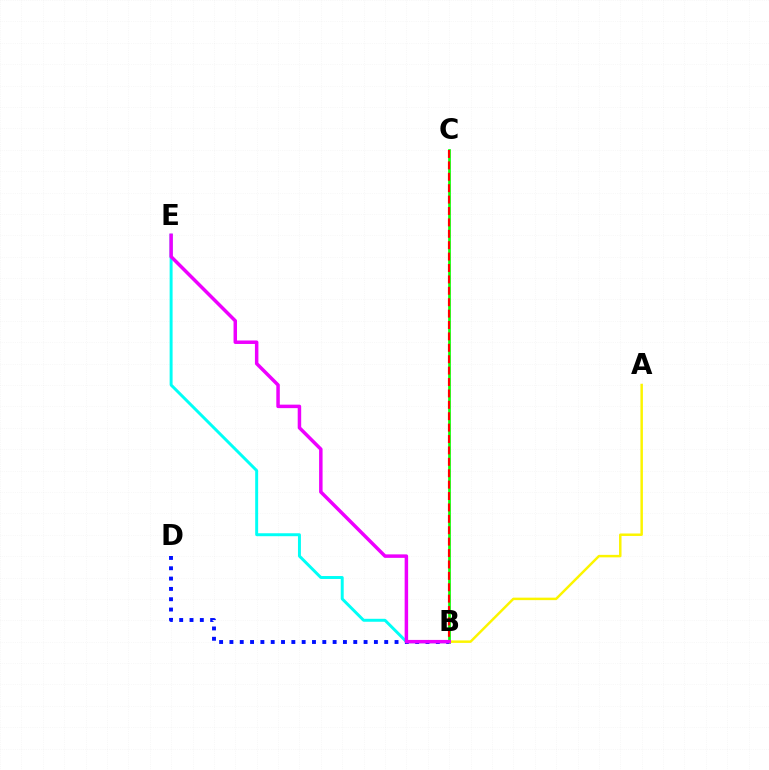{('B', 'C'): [{'color': '#08ff00', 'line_style': 'solid', 'thickness': 1.94}, {'color': '#ff0000', 'line_style': 'dashed', 'thickness': 1.55}], ('A', 'B'): [{'color': '#fcf500', 'line_style': 'solid', 'thickness': 1.78}], ('B', 'E'): [{'color': '#00fff6', 'line_style': 'solid', 'thickness': 2.13}, {'color': '#ee00ff', 'line_style': 'solid', 'thickness': 2.51}], ('B', 'D'): [{'color': '#0010ff', 'line_style': 'dotted', 'thickness': 2.8}]}